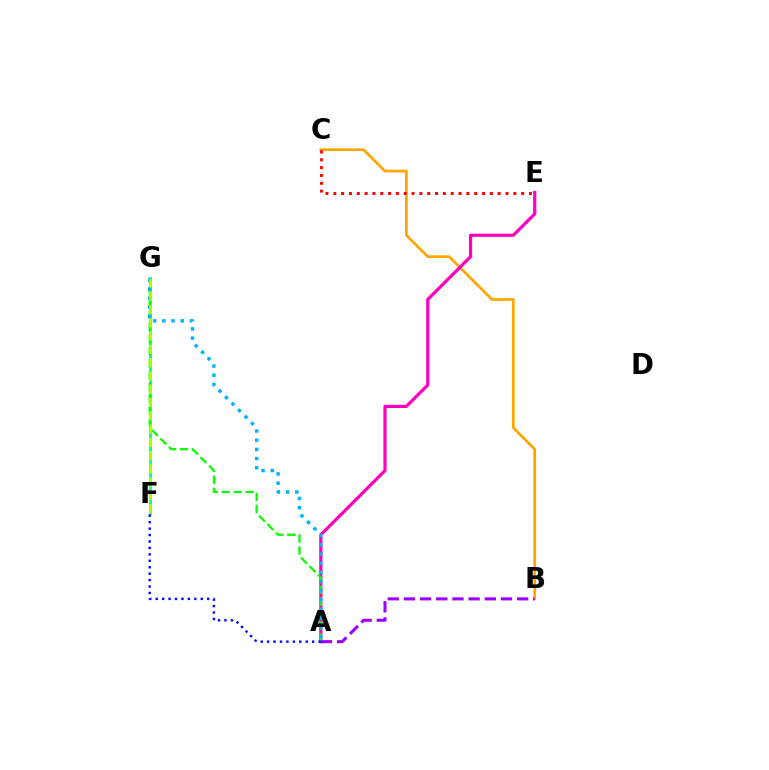{('B', 'C'): [{'color': '#ffa500', 'line_style': 'solid', 'thickness': 1.96}], ('F', 'G'): [{'color': '#00ff9d', 'line_style': 'solid', 'thickness': 2.07}, {'color': '#b3ff00', 'line_style': 'dashed', 'thickness': 1.81}], ('A', 'E'): [{'color': '#ff00bd', 'line_style': 'solid', 'thickness': 2.31}], ('C', 'E'): [{'color': '#ff0000', 'line_style': 'dotted', 'thickness': 2.13}], ('A', 'G'): [{'color': '#08ff00', 'line_style': 'dashed', 'thickness': 1.63}, {'color': '#00b5ff', 'line_style': 'dotted', 'thickness': 2.5}], ('A', 'B'): [{'color': '#9b00ff', 'line_style': 'dashed', 'thickness': 2.2}], ('A', 'F'): [{'color': '#0010ff', 'line_style': 'dotted', 'thickness': 1.75}]}